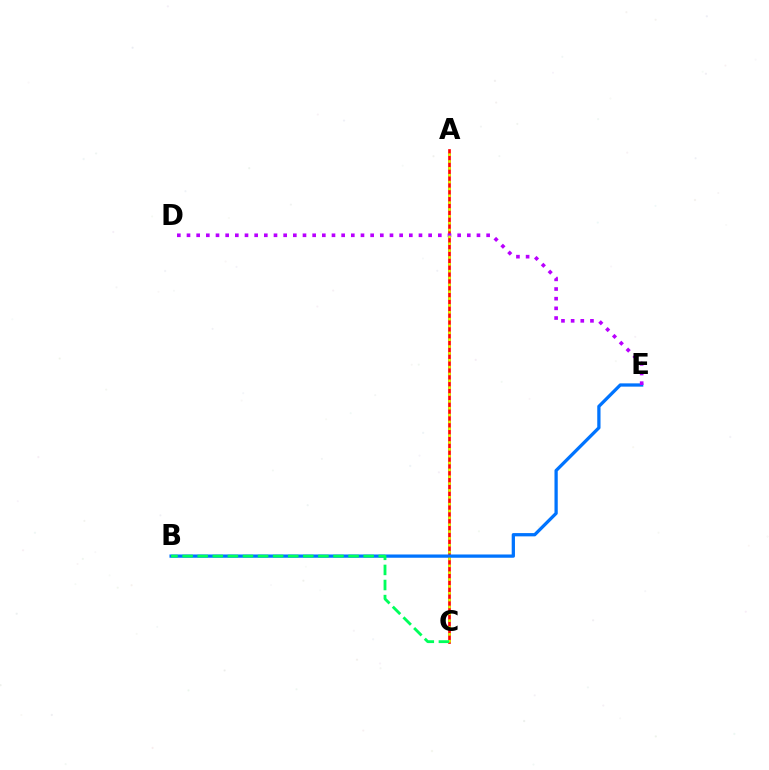{('A', 'C'): [{'color': '#ff0000', 'line_style': 'solid', 'thickness': 1.92}, {'color': '#d1ff00', 'line_style': 'dotted', 'thickness': 1.86}], ('B', 'E'): [{'color': '#0074ff', 'line_style': 'solid', 'thickness': 2.36}], ('D', 'E'): [{'color': '#b900ff', 'line_style': 'dotted', 'thickness': 2.63}], ('B', 'C'): [{'color': '#00ff5c', 'line_style': 'dashed', 'thickness': 2.05}]}